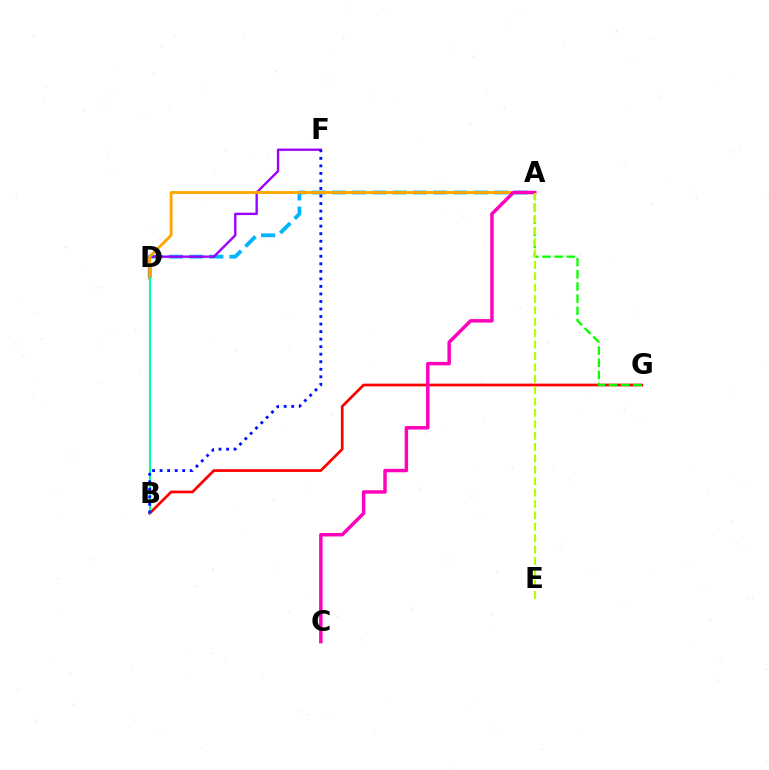{('B', 'G'): [{'color': '#ff0000', 'line_style': 'solid', 'thickness': 1.95}], ('A', 'G'): [{'color': '#08ff00', 'line_style': 'dashed', 'thickness': 1.65}], ('A', 'D'): [{'color': '#00b5ff', 'line_style': 'dashed', 'thickness': 2.75}, {'color': '#ffa500', 'line_style': 'solid', 'thickness': 2.05}], ('D', 'F'): [{'color': '#9b00ff', 'line_style': 'solid', 'thickness': 1.71}], ('B', 'D'): [{'color': '#00ff9d', 'line_style': 'solid', 'thickness': 1.5}], ('A', 'C'): [{'color': '#ff00bd', 'line_style': 'solid', 'thickness': 2.49}], ('A', 'E'): [{'color': '#b3ff00', 'line_style': 'dashed', 'thickness': 1.55}], ('B', 'F'): [{'color': '#0010ff', 'line_style': 'dotted', 'thickness': 2.05}]}